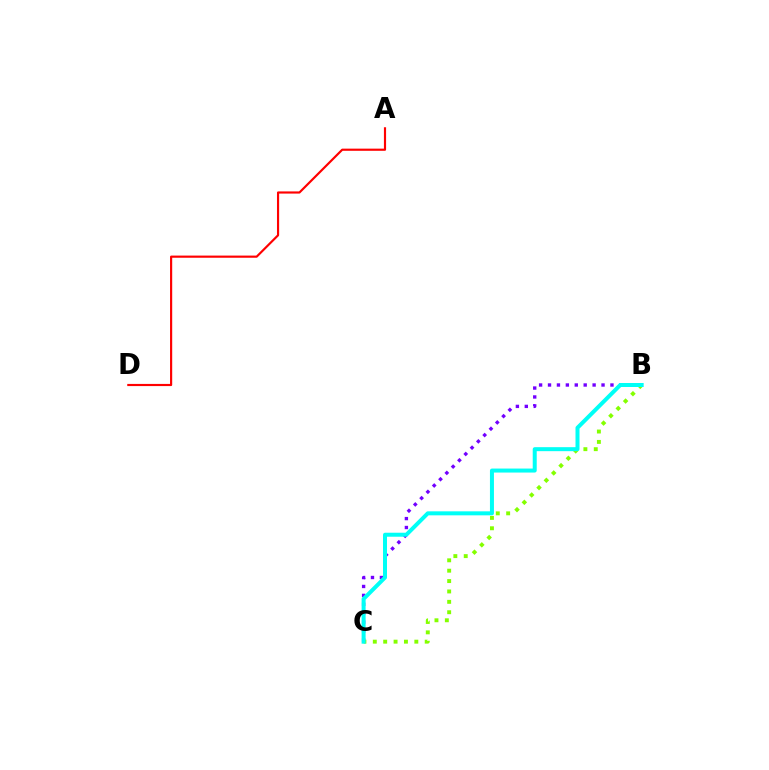{('B', 'C'): [{'color': '#7200ff', 'line_style': 'dotted', 'thickness': 2.42}, {'color': '#84ff00', 'line_style': 'dotted', 'thickness': 2.82}, {'color': '#00fff6', 'line_style': 'solid', 'thickness': 2.88}], ('A', 'D'): [{'color': '#ff0000', 'line_style': 'solid', 'thickness': 1.56}]}